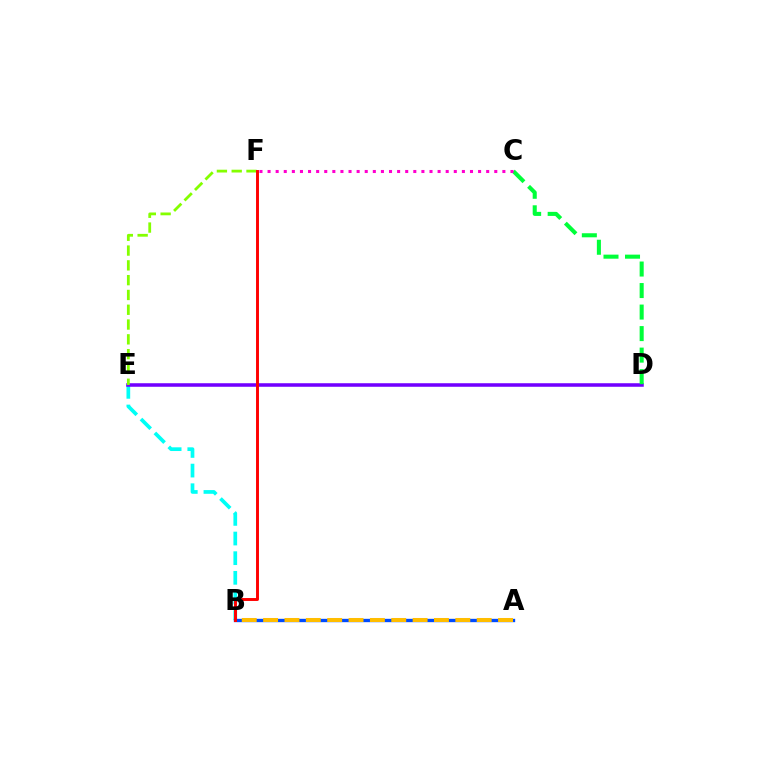{('B', 'E'): [{'color': '#00fff6', 'line_style': 'dashed', 'thickness': 2.67}], ('D', 'E'): [{'color': '#7200ff', 'line_style': 'solid', 'thickness': 2.55}], ('A', 'B'): [{'color': '#004bff', 'line_style': 'solid', 'thickness': 2.41}, {'color': '#ffbd00', 'line_style': 'dashed', 'thickness': 2.9}], ('C', 'D'): [{'color': '#00ff39', 'line_style': 'dashed', 'thickness': 2.92}], ('E', 'F'): [{'color': '#84ff00', 'line_style': 'dashed', 'thickness': 2.01}], ('B', 'F'): [{'color': '#ff0000', 'line_style': 'solid', 'thickness': 2.11}], ('C', 'F'): [{'color': '#ff00cf', 'line_style': 'dotted', 'thickness': 2.2}]}